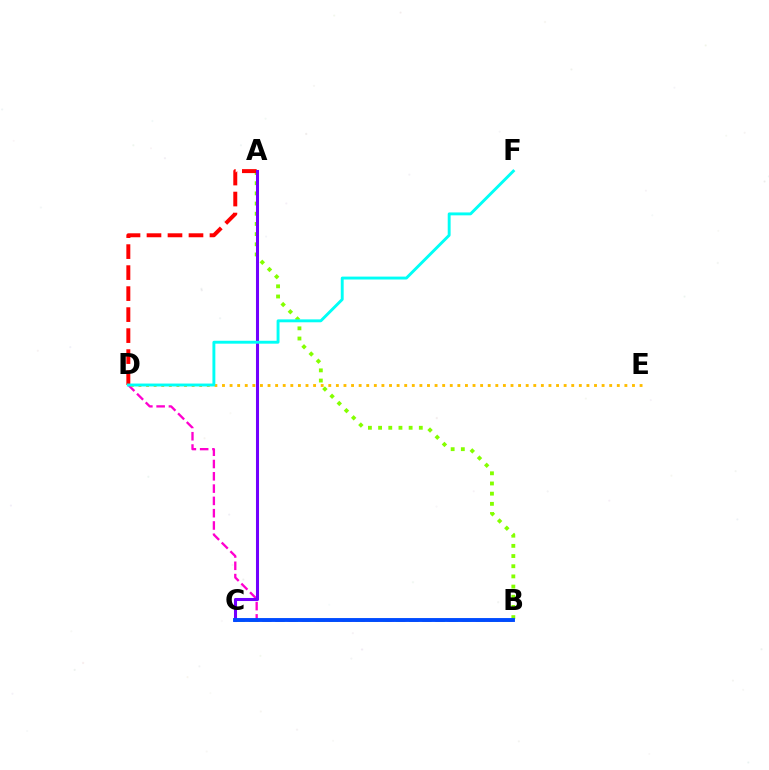{('B', 'C'): [{'color': '#00ff39', 'line_style': 'dashed', 'thickness': 1.81}, {'color': '#004bff', 'line_style': 'solid', 'thickness': 2.79}], ('A', 'B'): [{'color': '#84ff00', 'line_style': 'dotted', 'thickness': 2.77}], ('A', 'D'): [{'color': '#ff0000', 'line_style': 'dashed', 'thickness': 2.85}], ('B', 'D'): [{'color': '#ff00cf', 'line_style': 'dashed', 'thickness': 1.67}], ('A', 'C'): [{'color': '#7200ff', 'line_style': 'solid', 'thickness': 2.19}], ('D', 'E'): [{'color': '#ffbd00', 'line_style': 'dotted', 'thickness': 2.06}], ('D', 'F'): [{'color': '#00fff6', 'line_style': 'solid', 'thickness': 2.09}]}